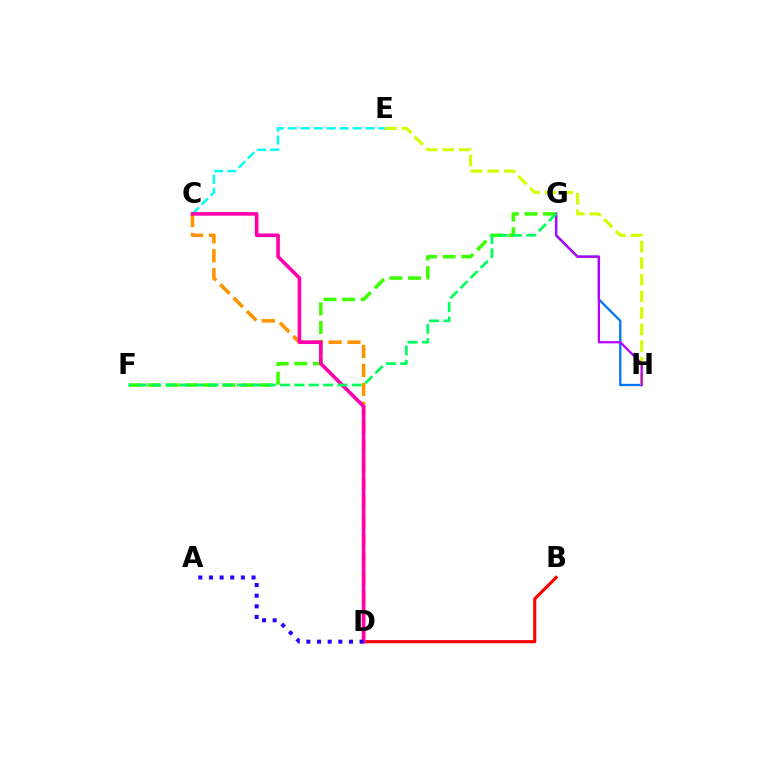{('G', 'H'): [{'color': '#0074ff', 'line_style': 'solid', 'thickness': 1.65}, {'color': '#b900ff', 'line_style': 'solid', 'thickness': 1.64}], ('B', 'D'): [{'color': '#ff0000', 'line_style': 'solid', 'thickness': 2.25}], ('C', 'E'): [{'color': '#00fff6', 'line_style': 'dashed', 'thickness': 1.76}], ('F', 'G'): [{'color': '#3dff00', 'line_style': 'dashed', 'thickness': 2.54}, {'color': '#00ff5c', 'line_style': 'dashed', 'thickness': 1.95}], ('C', 'D'): [{'color': '#ff9400', 'line_style': 'dashed', 'thickness': 2.57}, {'color': '#ff00ac', 'line_style': 'solid', 'thickness': 2.6}], ('E', 'H'): [{'color': '#d1ff00', 'line_style': 'dashed', 'thickness': 2.25}], ('A', 'D'): [{'color': '#2500ff', 'line_style': 'dotted', 'thickness': 2.89}]}